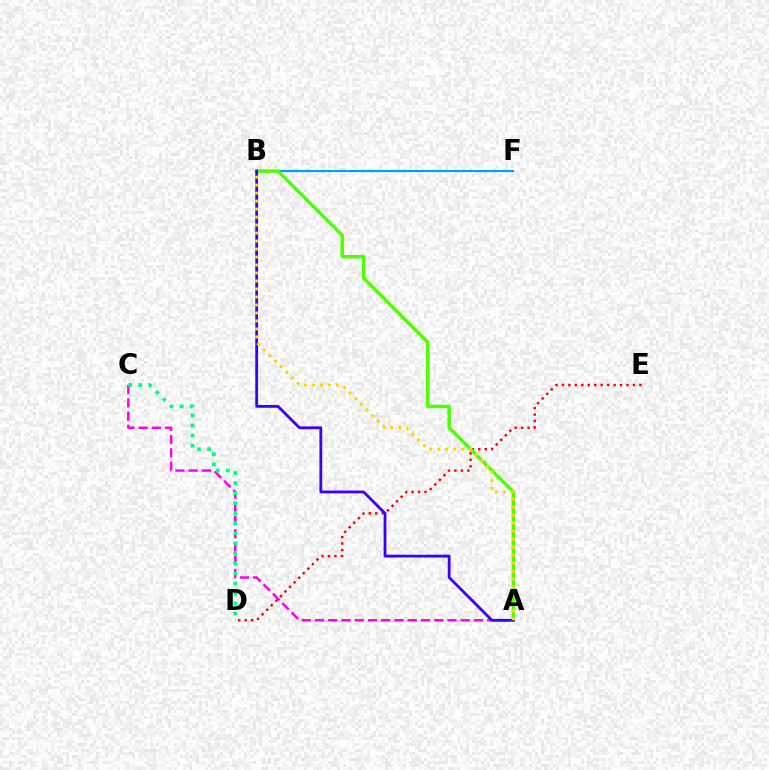{('D', 'E'): [{'color': '#ff0000', 'line_style': 'dotted', 'thickness': 1.76}], ('A', 'C'): [{'color': '#ff00ed', 'line_style': 'dashed', 'thickness': 1.8}], ('B', 'F'): [{'color': '#009eff', 'line_style': 'solid', 'thickness': 1.54}], ('A', 'B'): [{'color': '#4fff00', 'line_style': 'solid', 'thickness': 2.5}, {'color': '#3700ff', 'line_style': 'solid', 'thickness': 2.01}, {'color': '#ffd500', 'line_style': 'dotted', 'thickness': 2.17}], ('C', 'D'): [{'color': '#00ff86', 'line_style': 'dotted', 'thickness': 2.73}]}